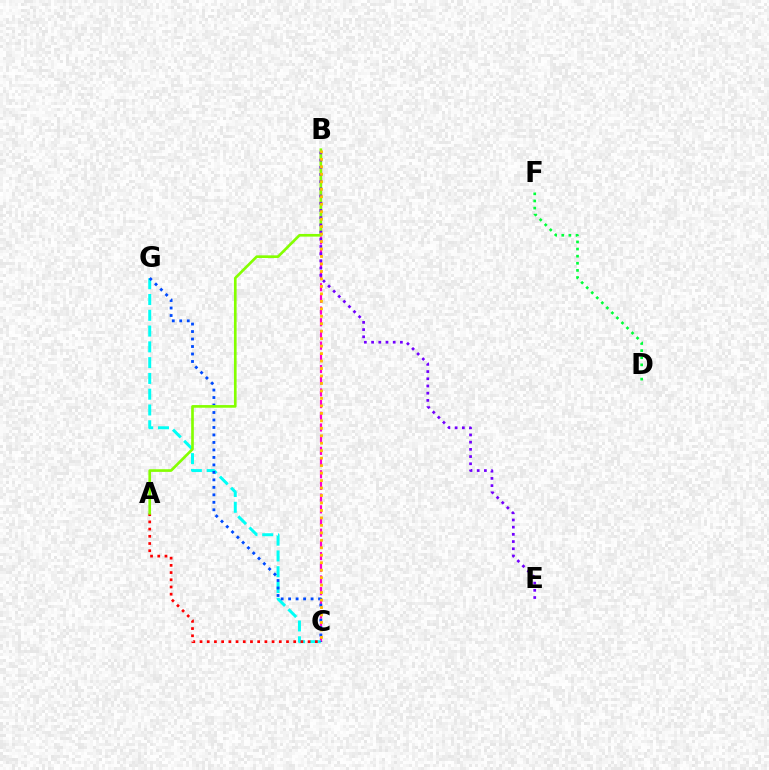{('B', 'C'): [{'color': '#ff00cf', 'line_style': 'dashed', 'thickness': 1.59}, {'color': '#ffbd00', 'line_style': 'dotted', 'thickness': 2.03}], ('C', 'G'): [{'color': '#00fff6', 'line_style': 'dashed', 'thickness': 2.14}, {'color': '#004bff', 'line_style': 'dotted', 'thickness': 2.03}], ('A', 'C'): [{'color': '#ff0000', 'line_style': 'dotted', 'thickness': 1.96}], ('A', 'B'): [{'color': '#84ff00', 'line_style': 'solid', 'thickness': 1.92}], ('D', 'F'): [{'color': '#00ff39', 'line_style': 'dotted', 'thickness': 1.93}], ('B', 'E'): [{'color': '#7200ff', 'line_style': 'dotted', 'thickness': 1.96}]}